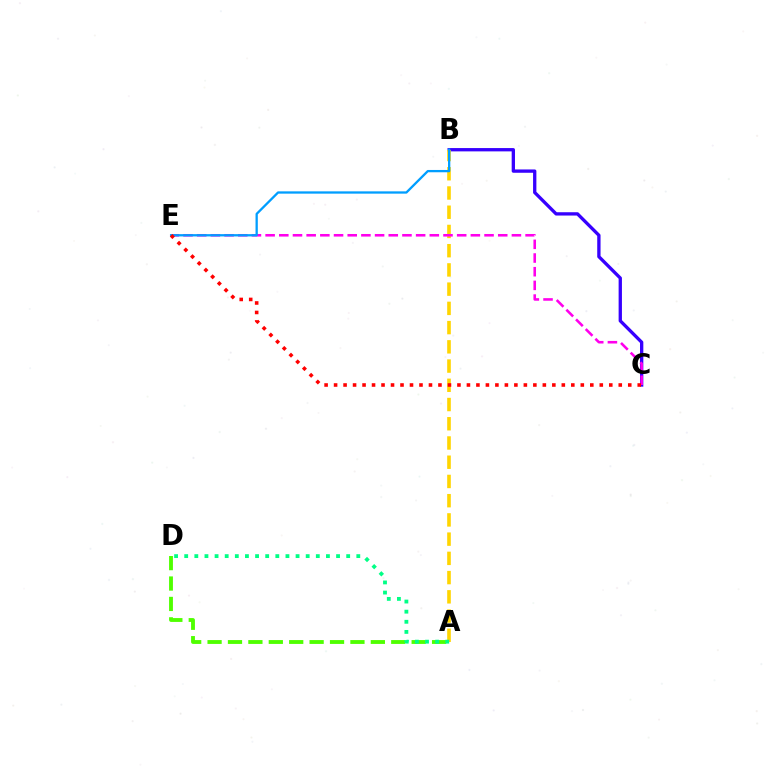{('A', 'D'): [{'color': '#4fff00', 'line_style': 'dashed', 'thickness': 2.77}, {'color': '#00ff86', 'line_style': 'dotted', 'thickness': 2.75}], ('B', 'C'): [{'color': '#3700ff', 'line_style': 'solid', 'thickness': 2.39}], ('A', 'B'): [{'color': '#ffd500', 'line_style': 'dashed', 'thickness': 2.61}], ('C', 'E'): [{'color': '#ff00ed', 'line_style': 'dashed', 'thickness': 1.86}, {'color': '#ff0000', 'line_style': 'dotted', 'thickness': 2.58}], ('B', 'E'): [{'color': '#009eff', 'line_style': 'solid', 'thickness': 1.65}]}